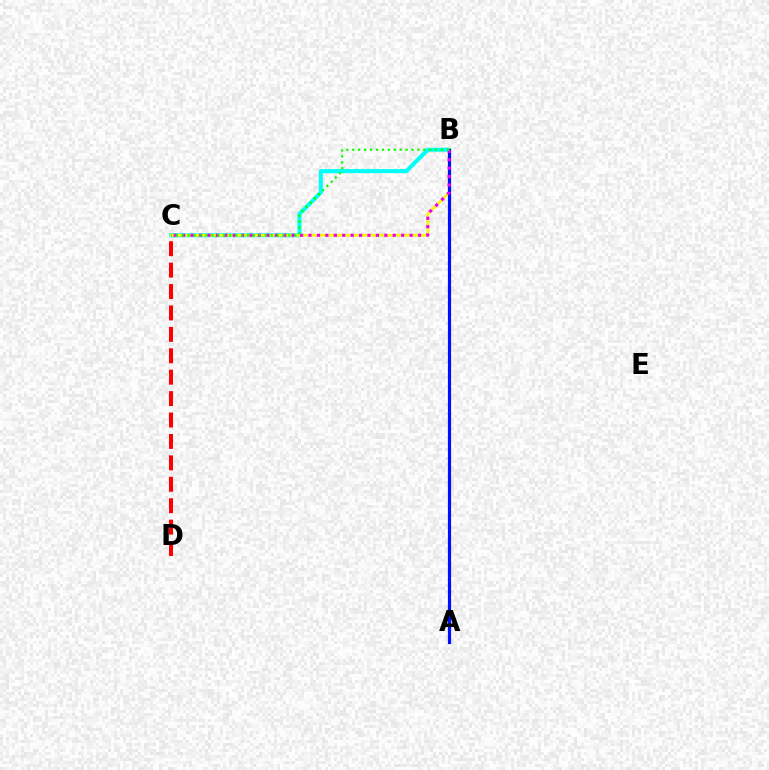{('B', 'C'): [{'color': '#00fff6', 'line_style': 'solid', 'thickness': 2.92}, {'color': '#fcf500', 'line_style': 'solid', 'thickness': 1.95}, {'color': '#ee00ff', 'line_style': 'dotted', 'thickness': 2.29}, {'color': '#08ff00', 'line_style': 'dotted', 'thickness': 1.61}], ('A', 'B'): [{'color': '#0010ff', 'line_style': 'solid', 'thickness': 2.3}], ('C', 'D'): [{'color': '#ff0000', 'line_style': 'dashed', 'thickness': 2.91}]}